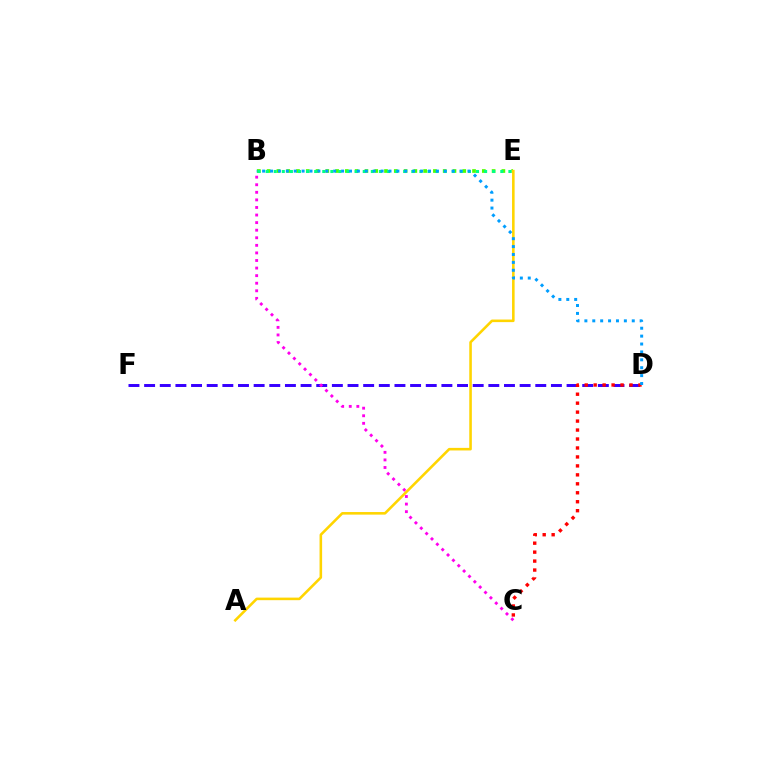{('D', 'F'): [{'color': '#3700ff', 'line_style': 'dashed', 'thickness': 2.13}], ('B', 'E'): [{'color': '#4fff00', 'line_style': 'dotted', 'thickness': 2.66}, {'color': '#00ff86', 'line_style': 'dotted', 'thickness': 2.2}], ('B', 'C'): [{'color': '#ff00ed', 'line_style': 'dotted', 'thickness': 2.06}], ('C', 'D'): [{'color': '#ff0000', 'line_style': 'dotted', 'thickness': 2.43}], ('A', 'E'): [{'color': '#ffd500', 'line_style': 'solid', 'thickness': 1.86}], ('B', 'D'): [{'color': '#009eff', 'line_style': 'dotted', 'thickness': 2.15}]}